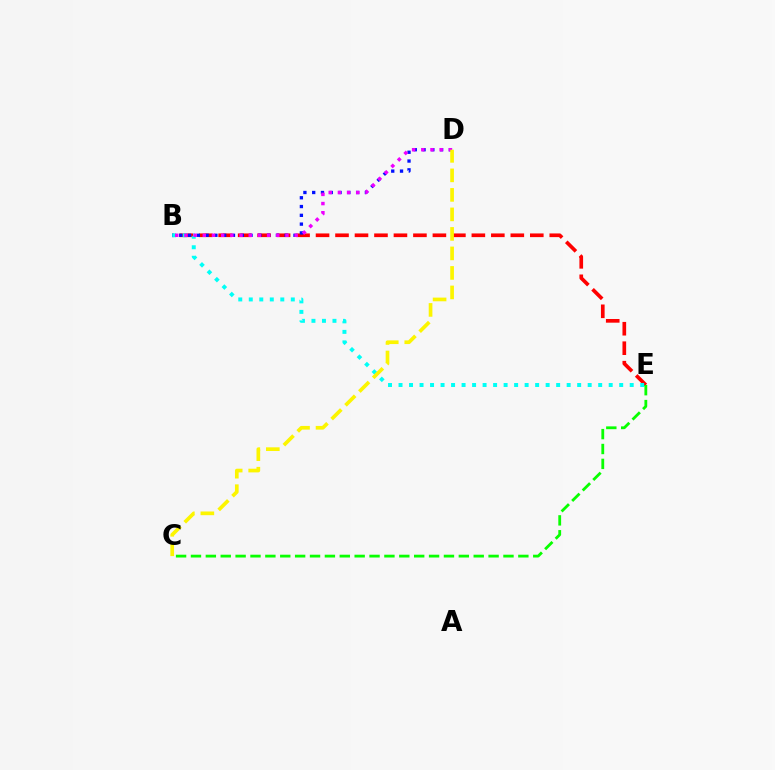{('B', 'E'): [{'color': '#ff0000', 'line_style': 'dashed', 'thickness': 2.65}, {'color': '#00fff6', 'line_style': 'dotted', 'thickness': 2.86}], ('B', 'D'): [{'color': '#0010ff', 'line_style': 'dotted', 'thickness': 2.39}, {'color': '#ee00ff', 'line_style': 'dotted', 'thickness': 2.5}], ('C', 'E'): [{'color': '#08ff00', 'line_style': 'dashed', 'thickness': 2.02}], ('C', 'D'): [{'color': '#fcf500', 'line_style': 'dashed', 'thickness': 2.65}]}